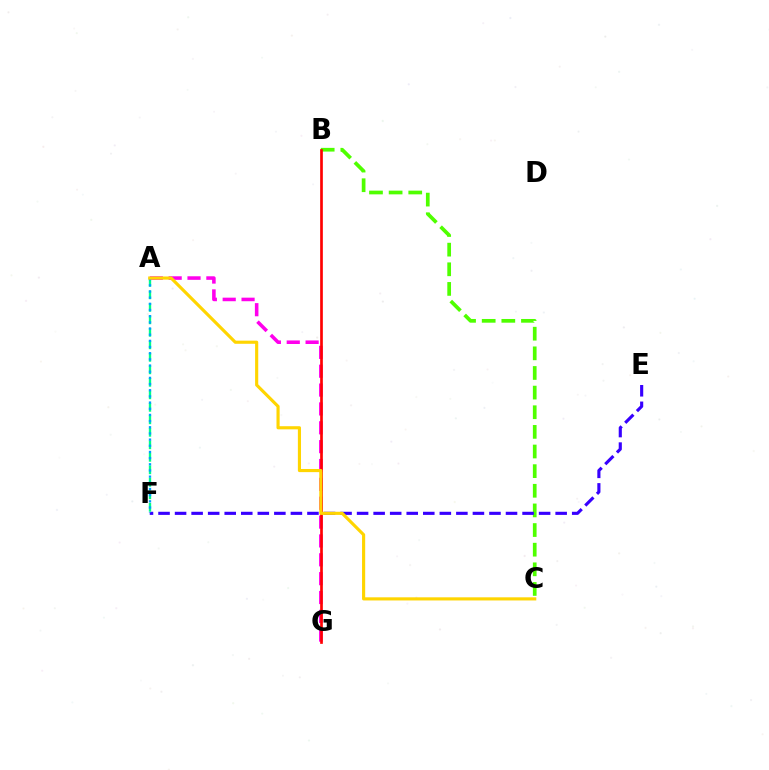{('B', 'C'): [{'color': '#4fff00', 'line_style': 'dashed', 'thickness': 2.67}], ('A', 'G'): [{'color': '#ff00ed', 'line_style': 'dashed', 'thickness': 2.56}], ('B', 'G'): [{'color': '#ff0000', 'line_style': 'solid', 'thickness': 1.93}], ('E', 'F'): [{'color': '#3700ff', 'line_style': 'dashed', 'thickness': 2.25}], ('A', 'F'): [{'color': '#00ff86', 'line_style': 'dashed', 'thickness': 1.7}, {'color': '#009eff', 'line_style': 'dotted', 'thickness': 1.68}], ('A', 'C'): [{'color': '#ffd500', 'line_style': 'solid', 'thickness': 2.26}]}